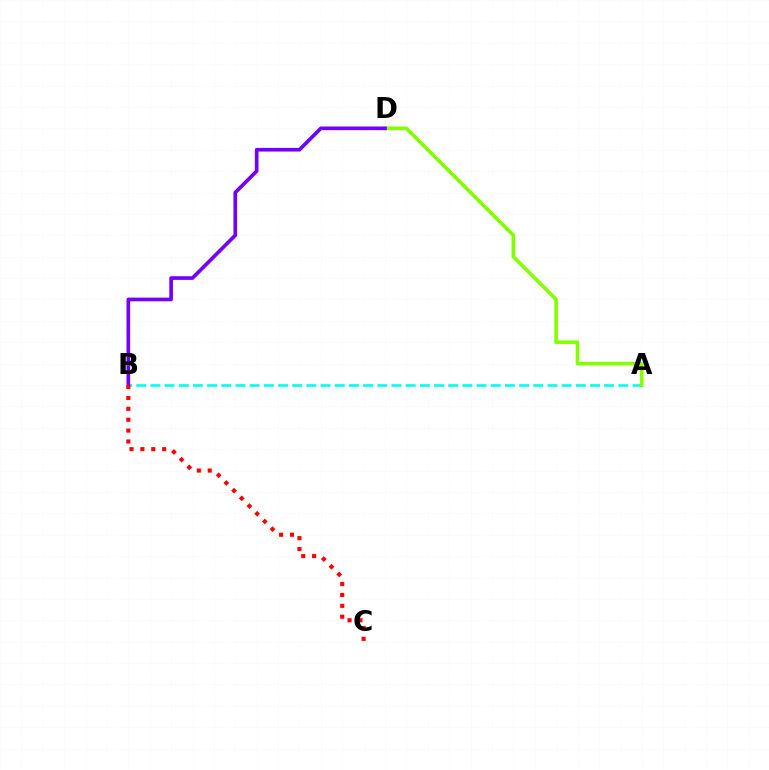{('A', 'B'): [{'color': '#00fff6', 'line_style': 'dashed', 'thickness': 1.93}], ('A', 'D'): [{'color': '#84ff00', 'line_style': 'solid', 'thickness': 2.61}], ('B', 'D'): [{'color': '#7200ff', 'line_style': 'solid', 'thickness': 2.63}], ('B', 'C'): [{'color': '#ff0000', 'line_style': 'dotted', 'thickness': 2.96}]}